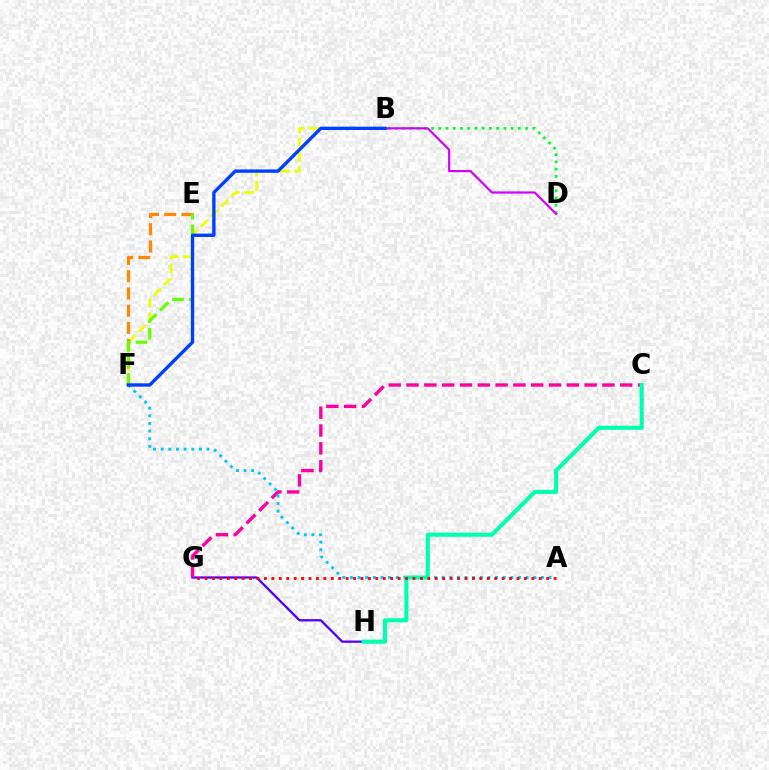{('G', 'H'): [{'color': '#4f00ff', 'line_style': 'solid', 'thickness': 1.64}], ('C', 'G'): [{'color': '#ff00a0', 'line_style': 'dashed', 'thickness': 2.42}], ('B', 'F'): [{'color': '#eeff00', 'line_style': 'dashed', 'thickness': 1.95}, {'color': '#003fff', 'line_style': 'solid', 'thickness': 2.41}], ('B', 'D'): [{'color': '#00ff27', 'line_style': 'dotted', 'thickness': 1.96}, {'color': '#d600ff', 'line_style': 'solid', 'thickness': 1.58}], ('E', 'F'): [{'color': '#ff8800', 'line_style': 'dashed', 'thickness': 2.34}, {'color': '#66ff00', 'line_style': 'dashed', 'thickness': 2.27}], ('A', 'F'): [{'color': '#00c7ff', 'line_style': 'dotted', 'thickness': 2.08}], ('C', 'H'): [{'color': '#00ffaf', 'line_style': 'solid', 'thickness': 2.94}], ('A', 'G'): [{'color': '#ff0000', 'line_style': 'dotted', 'thickness': 2.02}]}